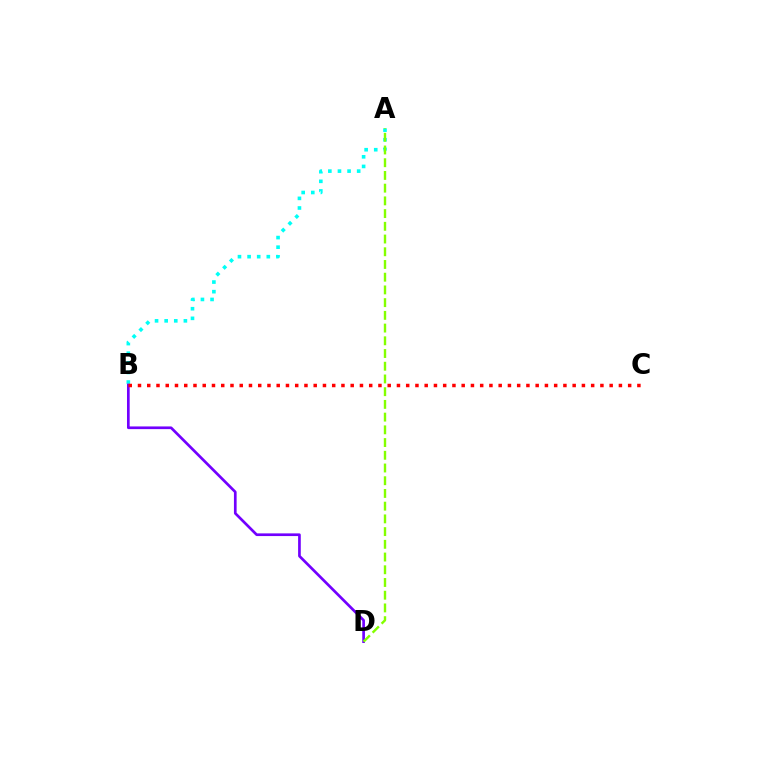{('A', 'B'): [{'color': '#00fff6', 'line_style': 'dotted', 'thickness': 2.61}], ('B', 'D'): [{'color': '#7200ff', 'line_style': 'solid', 'thickness': 1.93}], ('A', 'D'): [{'color': '#84ff00', 'line_style': 'dashed', 'thickness': 1.73}], ('B', 'C'): [{'color': '#ff0000', 'line_style': 'dotted', 'thickness': 2.51}]}